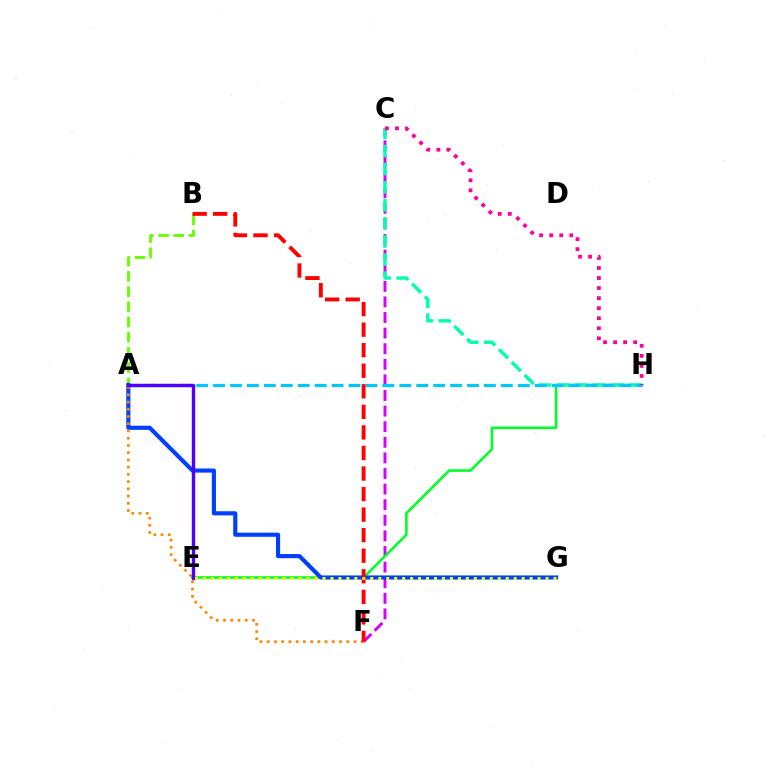{('C', 'F'): [{'color': '#d600ff', 'line_style': 'dashed', 'thickness': 2.12}], ('A', 'B'): [{'color': '#66ff00', 'line_style': 'dashed', 'thickness': 2.06}], ('E', 'H'): [{'color': '#00ff27', 'line_style': 'solid', 'thickness': 1.86}], ('A', 'G'): [{'color': '#003fff', 'line_style': 'solid', 'thickness': 2.98}], ('C', 'H'): [{'color': '#00ffaf', 'line_style': 'dashed', 'thickness': 2.46}, {'color': '#ff00a0', 'line_style': 'dotted', 'thickness': 2.73}], ('A', 'F'): [{'color': '#ff8800', 'line_style': 'dotted', 'thickness': 1.97}], ('A', 'H'): [{'color': '#00c7ff', 'line_style': 'dashed', 'thickness': 2.3}], ('A', 'E'): [{'color': '#4f00ff', 'line_style': 'solid', 'thickness': 2.44}], ('B', 'F'): [{'color': '#ff0000', 'line_style': 'dashed', 'thickness': 2.79}], ('E', 'G'): [{'color': '#eeff00', 'line_style': 'dotted', 'thickness': 2.16}]}